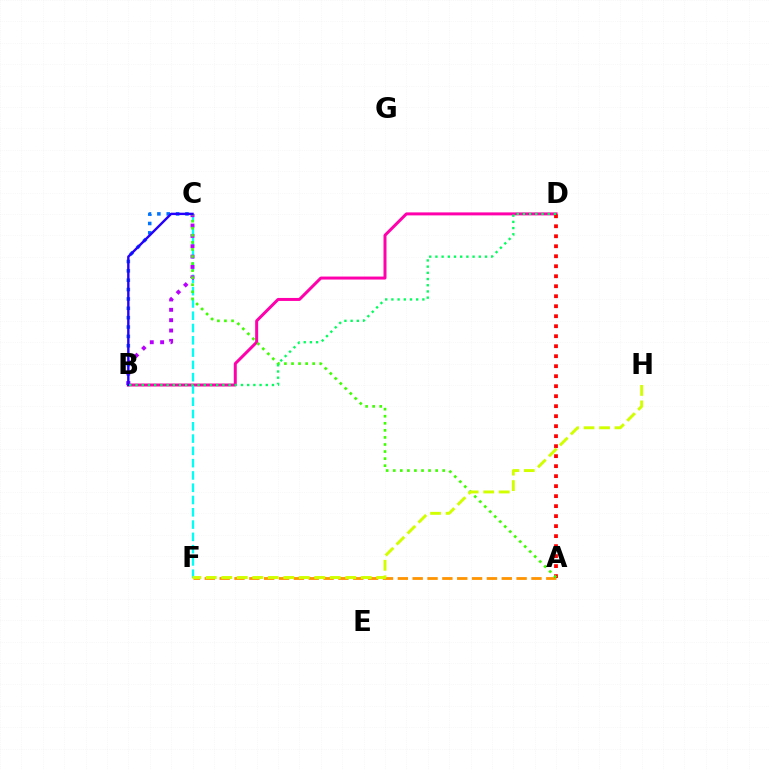{('B', 'D'): [{'color': '#ff00ac', 'line_style': 'solid', 'thickness': 2.15}, {'color': '#00ff5c', 'line_style': 'dotted', 'thickness': 1.68}], ('A', 'F'): [{'color': '#ff9400', 'line_style': 'dashed', 'thickness': 2.02}], ('B', 'C'): [{'color': '#0074ff', 'line_style': 'dotted', 'thickness': 2.55}, {'color': '#b900ff', 'line_style': 'dotted', 'thickness': 2.81}, {'color': '#2500ff', 'line_style': 'solid', 'thickness': 1.73}], ('C', 'F'): [{'color': '#00fff6', 'line_style': 'dashed', 'thickness': 1.67}], ('A', 'D'): [{'color': '#ff0000', 'line_style': 'dotted', 'thickness': 2.72}], ('A', 'C'): [{'color': '#3dff00', 'line_style': 'dotted', 'thickness': 1.92}], ('F', 'H'): [{'color': '#d1ff00', 'line_style': 'dashed', 'thickness': 2.1}]}